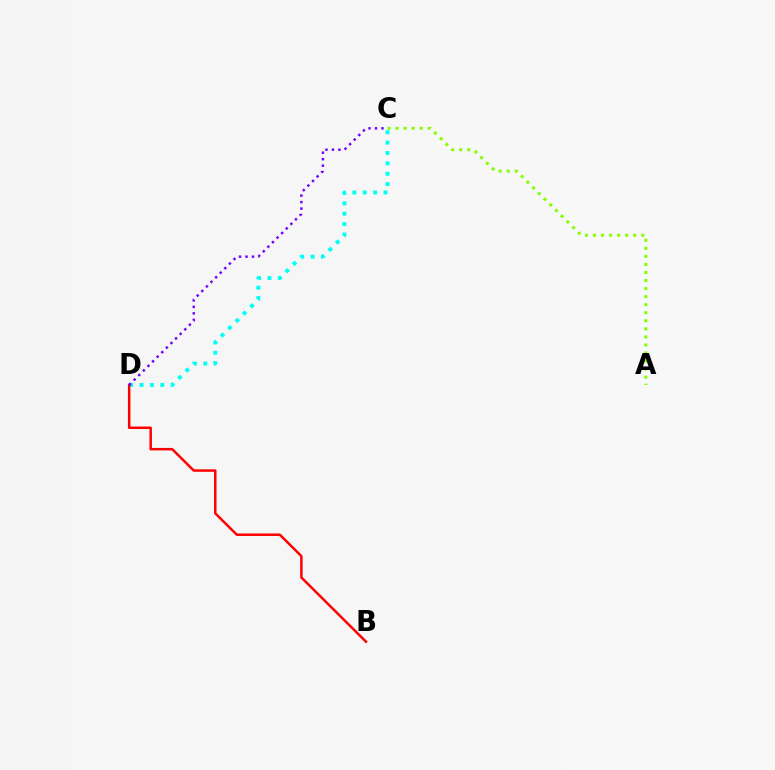{('A', 'C'): [{'color': '#84ff00', 'line_style': 'dotted', 'thickness': 2.19}], ('C', 'D'): [{'color': '#00fff6', 'line_style': 'dotted', 'thickness': 2.82}, {'color': '#7200ff', 'line_style': 'dotted', 'thickness': 1.76}], ('B', 'D'): [{'color': '#ff0000', 'line_style': 'solid', 'thickness': 1.78}]}